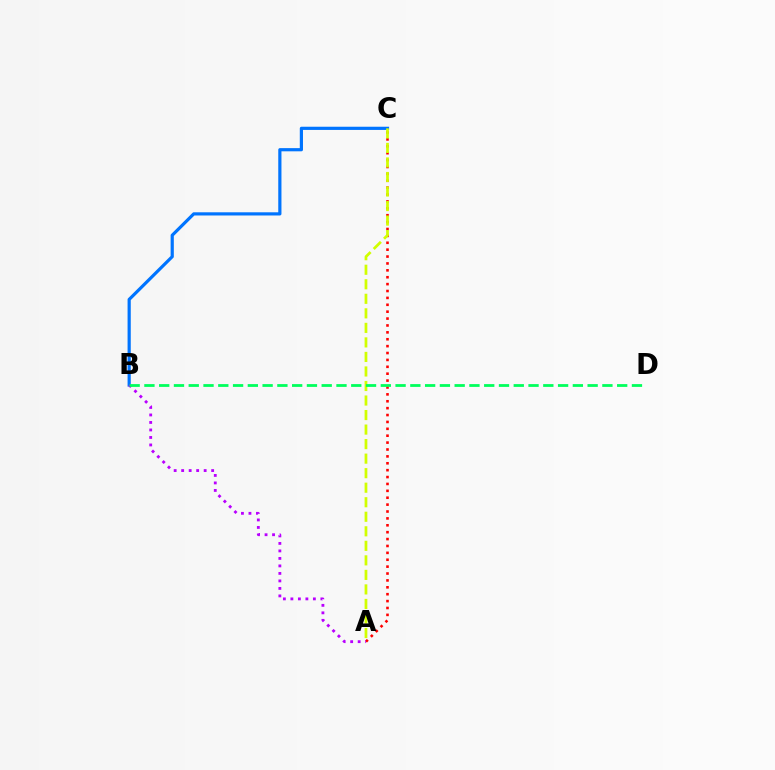{('B', 'C'): [{'color': '#0074ff', 'line_style': 'solid', 'thickness': 2.3}], ('A', 'C'): [{'color': '#ff0000', 'line_style': 'dotted', 'thickness': 1.87}, {'color': '#d1ff00', 'line_style': 'dashed', 'thickness': 1.97}], ('A', 'B'): [{'color': '#b900ff', 'line_style': 'dotted', 'thickness': 2.04}], ('B', 'D'): [{'color': '#00ff5c', 'line_style': 'dashed', 'thickness': 2.01}]}